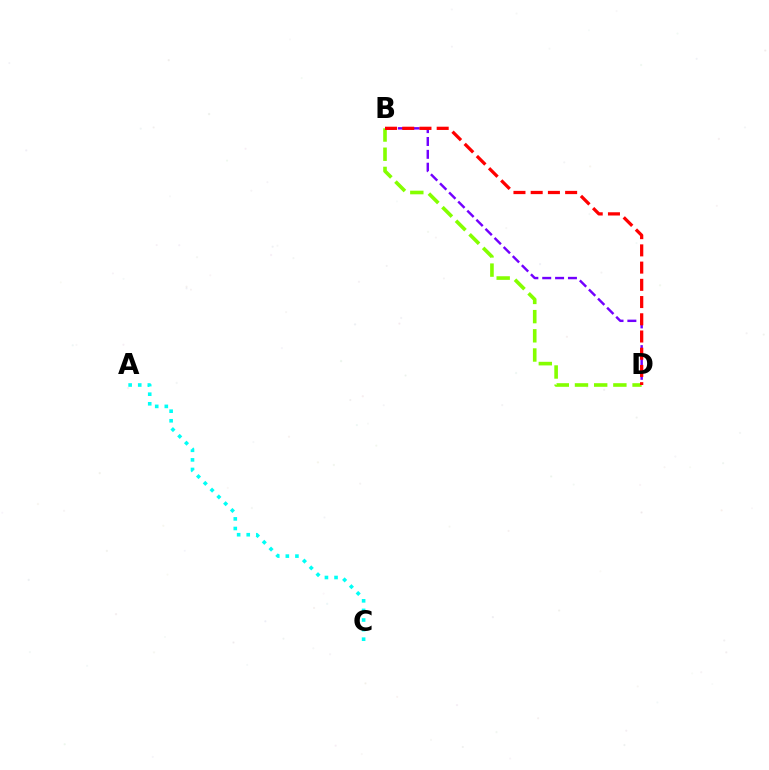{('B', 'D'): [{'color': '#84ff00', 'line_style': 'dashed', 'thickness': 2.61}, {'color': '#7200ff', 'line_style': 'dashed', 'thickness': 1.75}, {'color': '#ff0000', 'line_style': 'dashed', 'thickness': 2.34}], ('A', 'C'): [{'color': '#00fff6', 'line_style': 'dotted', 'thickness': 2.61}]}